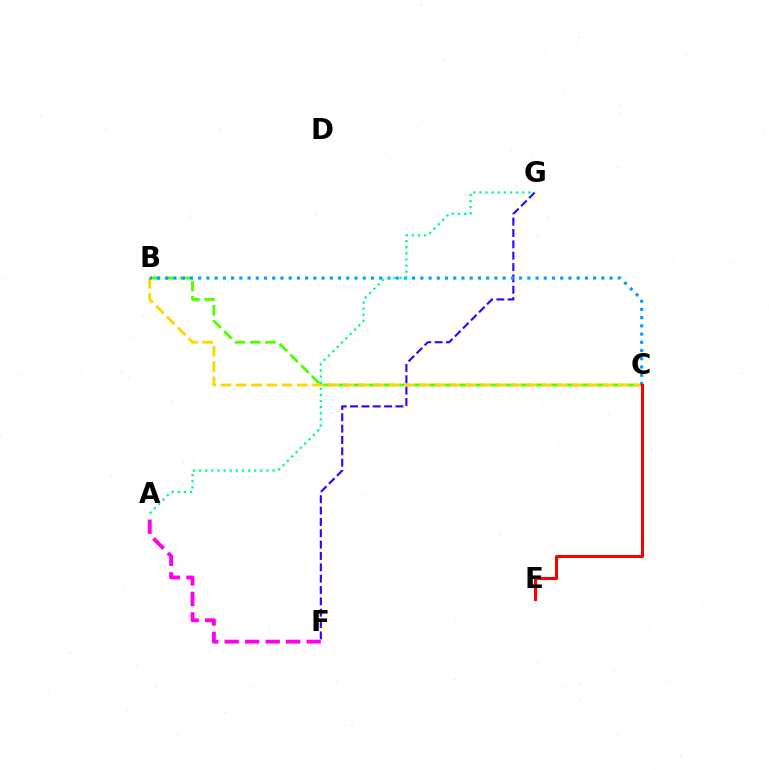{('F', 'G'): [{'color': '#3700ff', 'line_style': 'dashed', 'thickness': 1.54}], ('B', 'C'): [{'color': '#4fff00', 'line_style': 'dashed', 'thickness': 2.06}, {'color': '#ffd500', 'line_style': 'dashed', 'thickness': 2.08}, {'color': '#009eff', 'line_style': 'dotted', 'thickness': 2.24}], ('A', 'F'): [{'color': '#ff00ed', 'line_style': 'dashed', 'thickness': 2.78}], ('A', 'G'): [{'color': '#00ff86', 'line_style': 'dotted', 'thickness': 1.66}], ('C', 'E'): [{'color': '#ff0000', 'line_style': 'solid', 'thickness': 2.19}]}